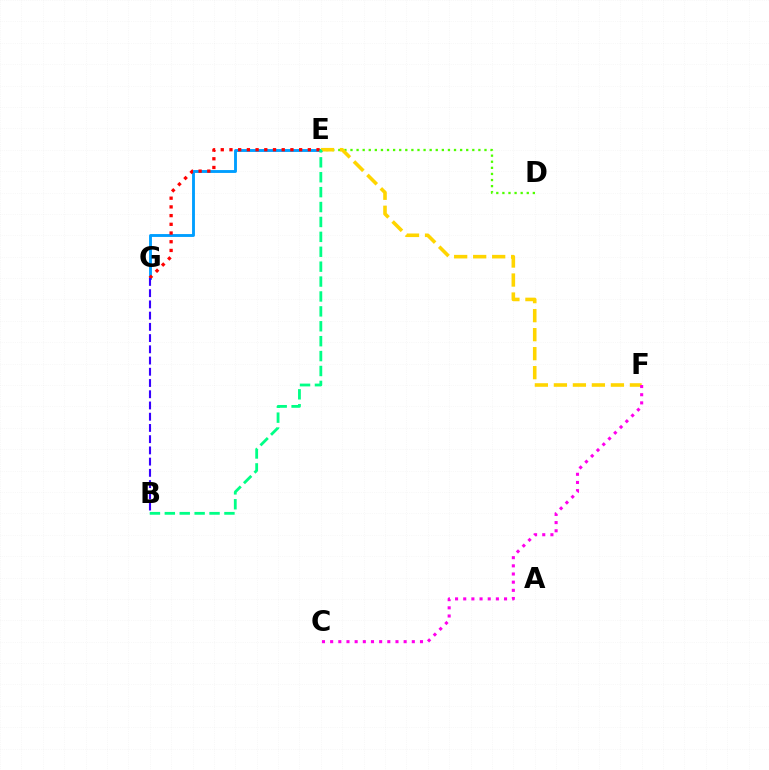{('E', 'G'): [{'color': '#009eff', 'line_style': 'solid', 'thickness': 2.07}, {'color': '#ff0000', 'line_style': 'dotted', 'thickness': 2.37}], ('D', 'E'): [{'color': '#4fff00', 'line_style': 'dotted', 'thickness': 1.65}], ('E', 'F'): [{'color': '#ffd500', 'line_style': 'dashed', 'thickness': 2.58}], ('C', 'F'): [{'color': '#ff00ed', 'line_style': 'dotted', 'thickness': 2.22}], ('B', 'E'): [{'color': '#00ff86', 'line_style': 'dashed', 'thickness': 2.02}], ('B', 'G'): [{'color': '#3700ff', 'line_style': 'dashed', 'thickness': 1.53}]}